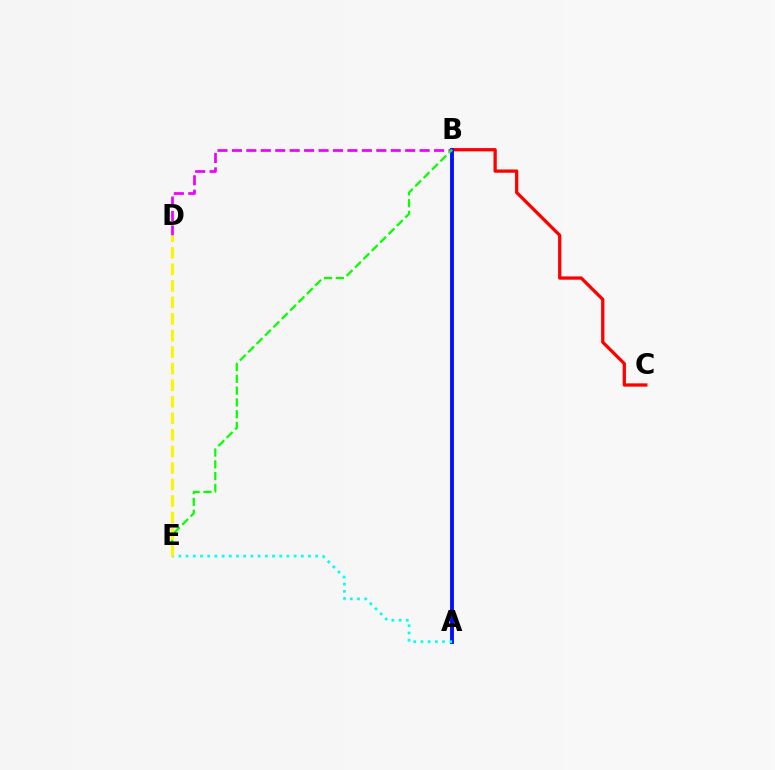{('B', 'C'): [{'color': '#ff0000', 'line_style': 'solid', 'thickness': 2.36}], ('A', 'B'): [{'color': '#0010ff', 'line_style': 'solid', 'thickness': 2.78}], ('B', 'D'): [{'color': '#ee00ff', 'line_style': 'dashed', 'thickness': 1.96}], ('B', 'E'): [{'color': '#08ff00', 'line_style': 'dashed', 'thickness': 1.6}], ('A', 'E'): [{'color': '#00fff6', 'line_style': 'dotted', 'thickness': 1.96}], ('D', 'E'): [{'color': '#fcf500', 'line_style': 'dashed', 'thickness': 2.25}]}